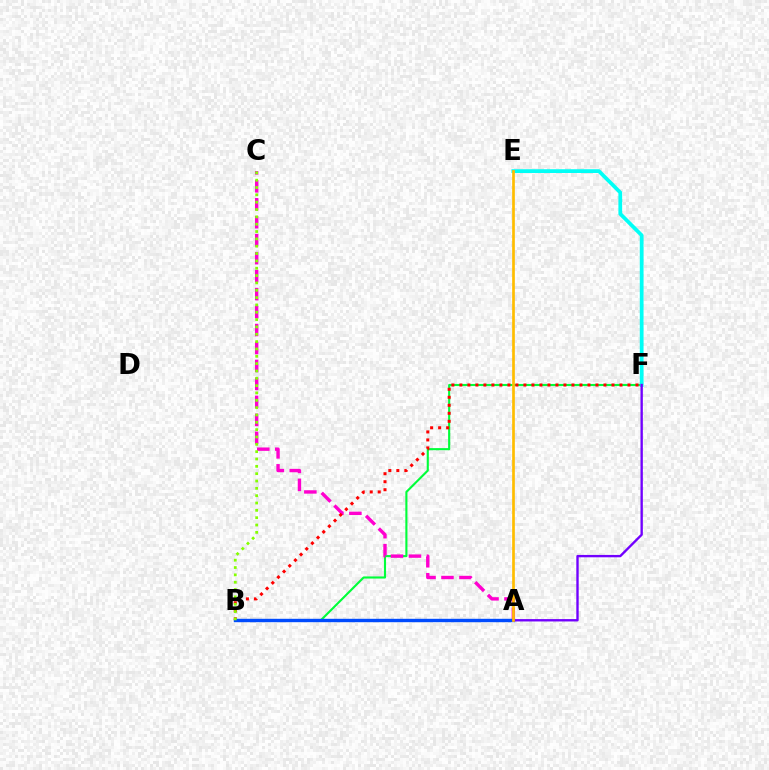{('B', 'F'): [{'color': '#00ff39', 'line_style': 'solid', 'thickness': 1.52}, {'color': '#ff0000', 'line_style': 'dotted', 'thickness': 2.17}], ('A', 'C'): [{'color': '#ff00cf', 'line_style': 'dashed', 'thickness': 2.44}], ('A', 'B'): [{'color': '#004bff', 'line_style': 'solid', 'thickness': 2.45}], ('E', 'F'): [{'color': '#00fff6', 'line_style': 'solid', 'thickness': 2.71}], ('A', 'F'): [{'color': '#7200ff', 'line_style': 'solid', 'thickness': 1.7}], ('B', 'C'): [{'color': '#84ff00', 'line_style': 'dotted', 'thickness': 1.99}], ('A', 'E'): [{'color': '#ffbd00', 'line_style': 'solid', 'thickness': 1.93}]}